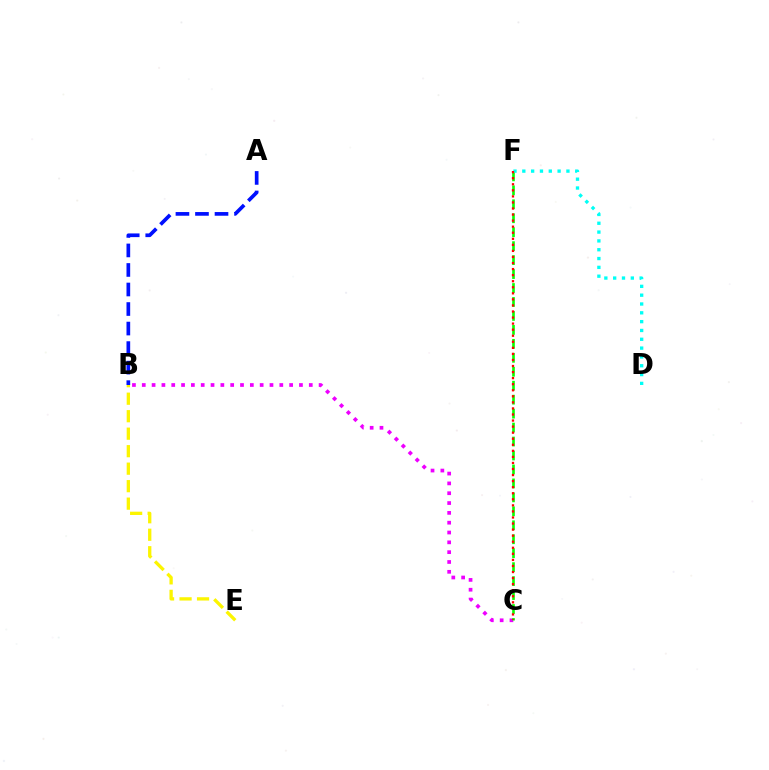{('A', 'B'): [{'color': '#0010ff', 'line_style': 'dashed', 'thickness': 2.65}], ('B', 'C'): [{'color': '#ee00ff', 'line_style': 'dotted', 'thickness': 2.67}], ('C', 'F'): [{'color': '#08ff00', 'line_style': 'dashed', 'thickness': 1.9}, {'color': '#ff0000', 'line_style': 'dotted', 'thickness': 1.65}], ('D', 'F'): [{'color': '#00fff6', 'line_style': 'dotted', 'thickness': 2.4}], ('B', 'E'): [{'color': '#fcf500', 'line_style': 'dashed', 'thickness': 2.38}]}